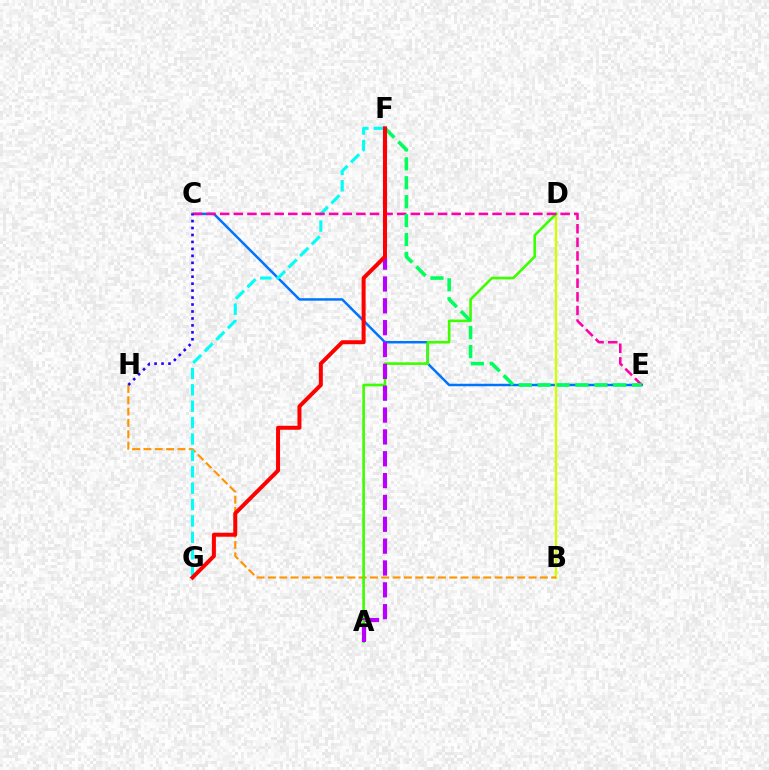{('C', 'E'): [{'color': '#0074ff', 'line_style': 'solid', 'thickness': 1.79}, {'color': '#ff00ac', 'line_style': 'dashed', 'thickness': 1.85}], ('B', 'D'): [{'color': '#d1ff00', 'line_style': 'solid', 'thickness': 1.72}], ('B', 'H'): [{'color': '#ff9400', 'line_style': 'dashed', 'thickness': 1.54}], ('F', 'G'): [{'color': '#00fff6', 'line_style': 'dashed', 'thickness': 2.23}, {'color': '#ff0000', 'line_style': 'solid', 'thickness': 2.87}], ('A', 'D'): [{'color': '#3dff00', 'line_style': 'solid', 'thickness': 1.89}], ('E', 'F'): [{'color': '#00ff5c', 'line_style': 'dashed', 'thickness': 2.57}], ('A', 'F'): [{'color': '#b900ff', 'line_style': 'dashed', 'thickness': 2.97}], ('C', 'H'): [{'color': '#2500ff', 'line_style': 'dotted', 'thickness': 1.89}]}